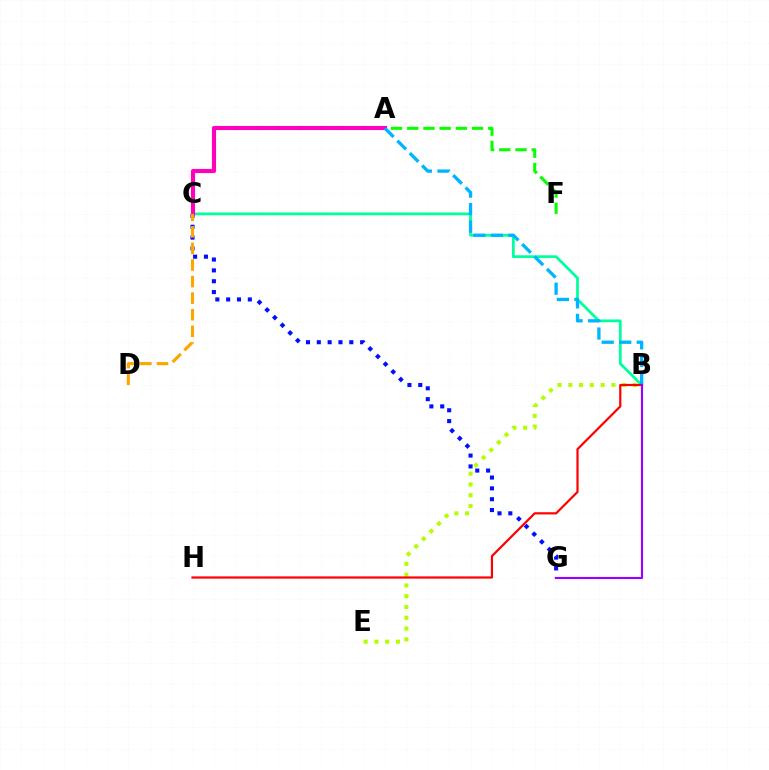{('B', 'C'): [{'color': '#00ff9d', 'line_style': 'solid', 'thickness': 1.99}], ('B', 'E'): [{'color': '#b3ff00', 'line_style': 'dotted', 'thickness': 2.93}], ('A', 'F'): [{'color': '#08ff00', 'line_style': 'dashed', 'thickness': 2.2}], ('C', 'G'): [{'color': '#0010ff', 'line_style': 'dotted', 'thickness': 2.94}], ('A', 'C'): [{'color': '#ff00bd', 'line_style': 'solid', 'thickness': 2.96}], ('A', 'B'): [{'color': '#00b5ff', 'line_style': 'dashed', 'thickness': 2.38}], ('C', 'D'): [{'color': '#ffa500', 'line_style': 'dashed', 'thickness': 2.25}], ('B', 'H'): [{'color': '#ff0000', 'line_style': 'solid', 'thickness': 1.59}], ('B', 'G'): [{'color': '#9b00ff', 'line_style': 'solid', 'thickness': 1.52}]}